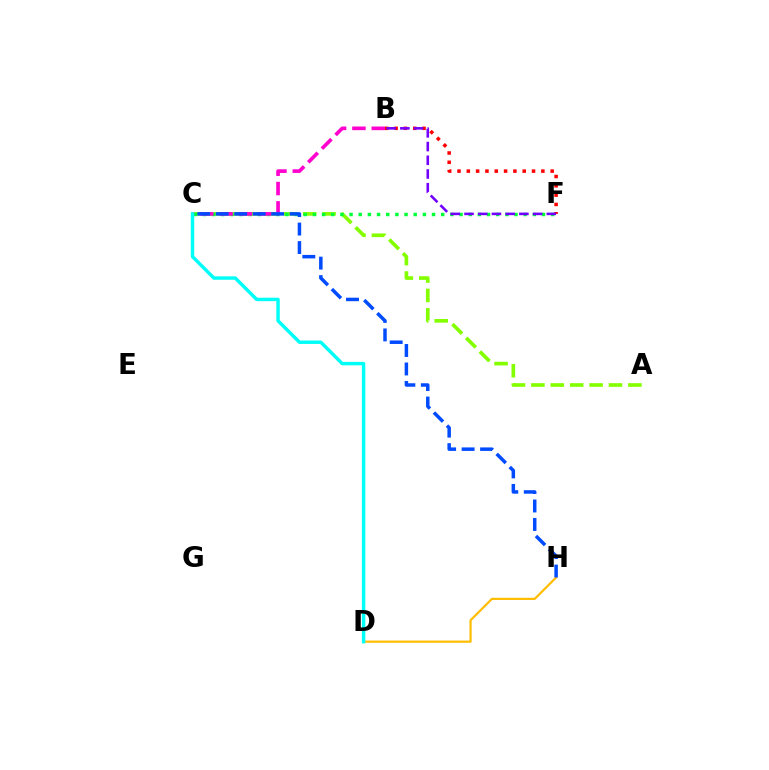{('B', 'F'): [{'color': '#ff0000', 'line_style': 'dotted', 'thickness': 2.53}, {'color': '#7200ff', 'line_style': 'dashed', 'thickness': 1.86}], ('A', 'C'): [{'color': '#84ff00', 'line_style': 'dashed', 'thickness': 2.64}], ('C', 'F'): [{'color': '#00ff39', 'line_style': 'dotted', 'thickness': 2.49}], ('D', 'H'): [{'color': '#ffbd00', 'line_style': 'solid', 'thickness': 1.58}], ('B', 'C'): [{'color': '#ff00cf', 'line_style': 'dashed', 'thickness': 2.63}], ('C', 'H'): [{'color': '#004bff', 'line_style': 'dashed', 'thickness': 2.51}], ('C', 'D'): [{'color': '#00fff6', 'line_style': 'solid', 'thickness': 2.46}]}